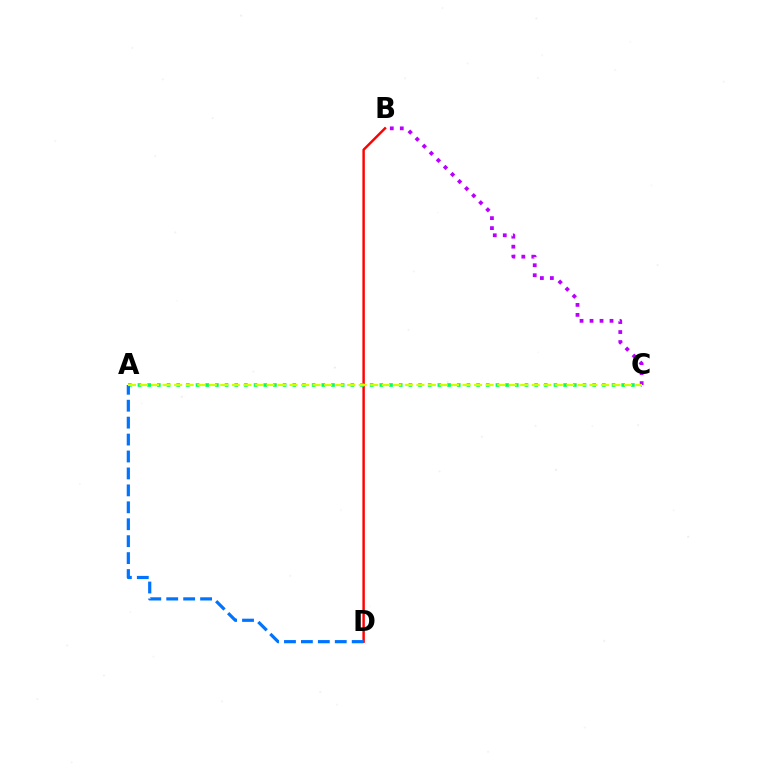{('B', 'D'): [{'color': '#ff0000', 'line_style': 'solid', 'thickness': 1.75}], ('A', 'C'): [{'color': '#00ff5c', 'line_style': 'dotted', 'thickness': 2.63}, {'color': '#d1ff00', 'line_style': 'dashed', 'thickness': 1.57}], ('B', 'C'): [{'color': '#b900ff', 'line_style': 'dotted', 'thickness': 2.71}], ('A', 'D'): [{'color': '#0074ff', 'line_style': 'dashed', 'thickness': 2.3}]}